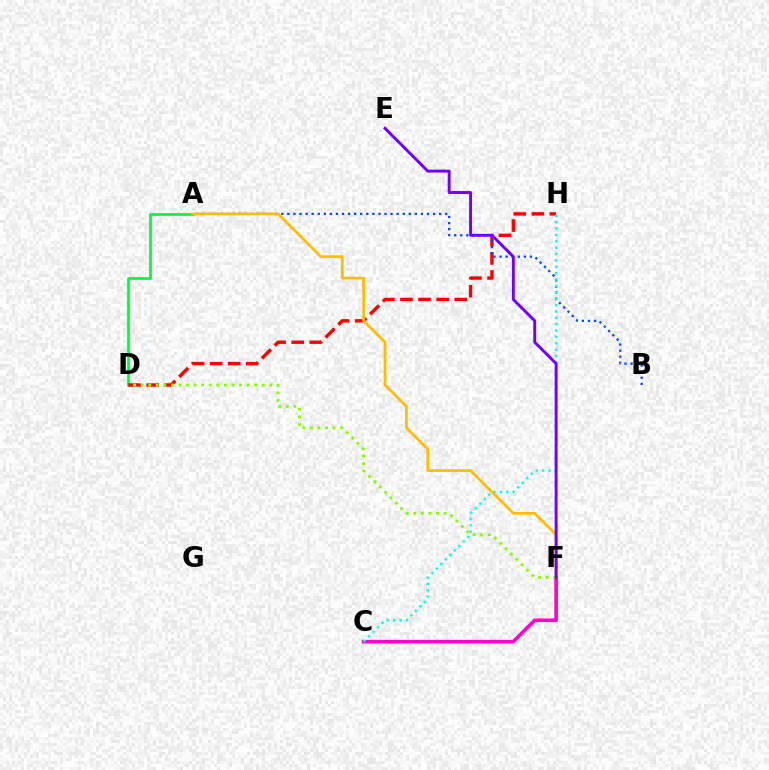{('A', 'D'): [{'color': '#00ff39', 'line_style': 'solid', 'thickness': 1.99}], ('C', 'F'): [{'color': '#ff00cf', 'line_style': 'solid', 'thickness': 2.58}], ('D', 'H'): [{'color': '#ff0000', 'line_style': 'dashed', 'thickness': 2.46}], ('A', 'B'): [{'color': '#004bff', 'line_style': 'dotted', 'thickness': 1.65}], ('A', 'F'): [{'color': '#ffbd00', 'line_style': 'solid', 'thickness': 1.95}], ('C', 'H'): [{'color': '#00fff6', 'line_style': 'dotted', 'thickness': 1.73}], ('D', 'F'): [{'color': '#84ff00', 'line_style': 'dotted', 'thickness': 2.06}], ('E', 'F'): [{'color': '#7200ff', 'line_style': 'solid', 'thickness': 2.1}]}